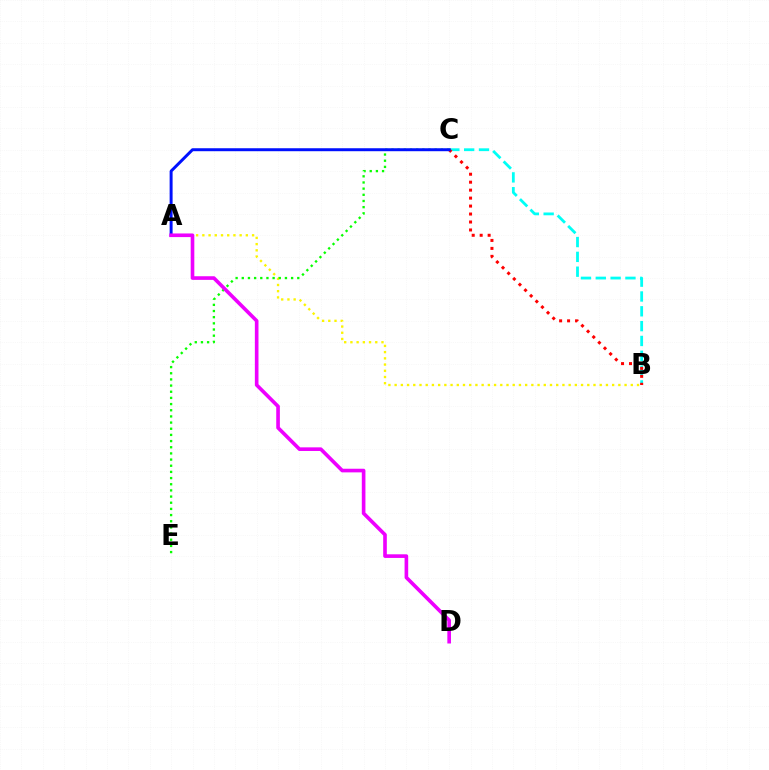{('B', 'C'): [{'color': '#00fff6', 'line_style': 'dashed', 'thickness': 2.01}, {'color': '#ff0000', 'line_style': 'dotted', 'thickness': 2.16}], ('A', 'B'): [{'color': '#fcf500', 'line_style': 'dotted', 'thickness': 1.69}], ('C', 'E'): [{'color': '#08ff00', 'line_style': 'dotted', 'thickness': 1.68}], ('A', 'C'): [{'color': '#0010ff', 'line_style': 'solid', 'thickness': 2.14}], ('A', 'D'): [{'color': '#ee00ff', 'line_style': 'solid', 'thickness': 2.61}]}